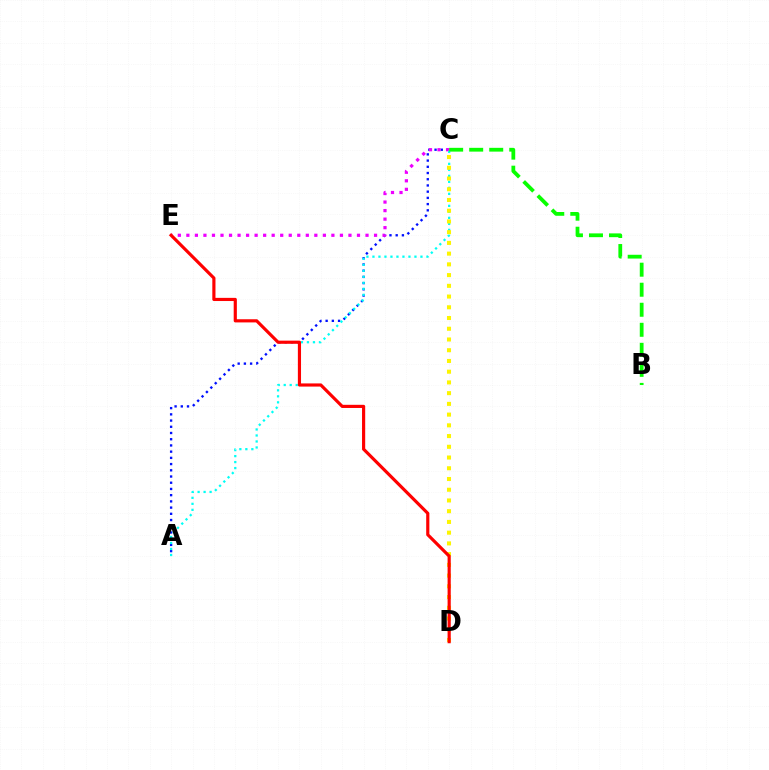{('A', 'C'): [{'color': '#0010ff', 'line_style': 'dotted', 'thickness': 1.69}, {'color': '#00fff6', 'line_style': 'dotted', 'thickness': 1.63}], ('C', 'E'): [{'color': '#ee00ff', 'line_style': 'dotted', 'thickness': 2.32}], ('C', 'D'): [{'color': '#fcf500', 'line_style': 'dotted', 'thickness': 2.92}], ('B', 'C'): [{'color': '#08ff00', 'line_style': 'dashed', 'thickness': 2.72}], ('D', 'E'): [{'color': '#ff0000', 'line_style': 'solid', 'thickness': 2.28}]}